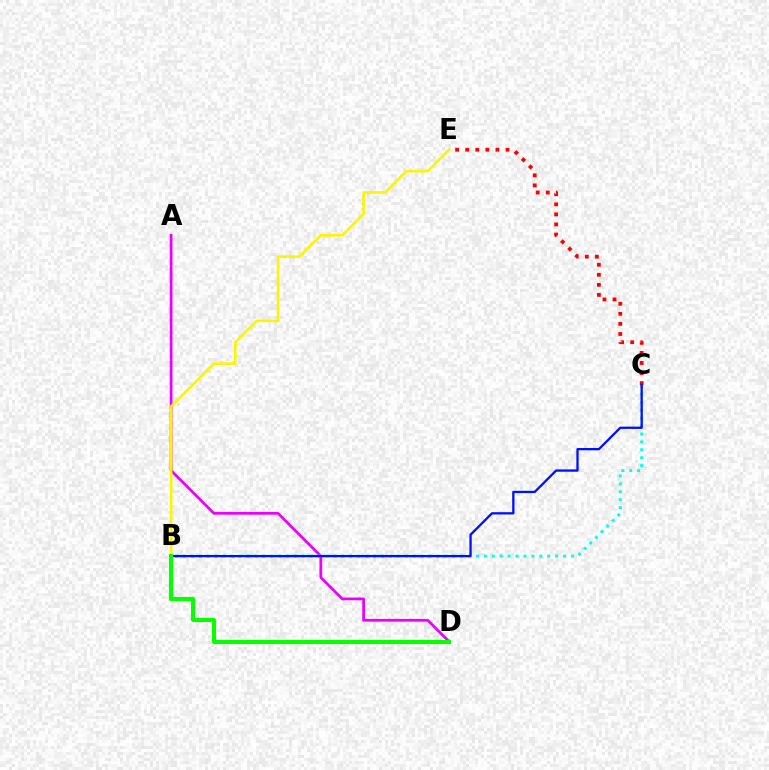{('C', 'E'): [{'color': '#ff0000', 'line_style': 'dotted', 'thickness': 2.74}], ('A', 'D'): [{'color': '#ee00ff', 'line_style': 'solid', 'thickness': 1.98}], ('B', 'C'): [{'color': '#00fff6', 'line_style': 'dotted', 'thickness': 2.15}, {'color': '#0010ff', 'line_style': 'solid', 'thickness': 1.66}], ('B', 'E'): [{'color': '#fcf500', 'line_style': 'solid', 'thickness': 1.88}], ('B', 'D'): [{'color': '#08ff00', 'line_style': 'solid', 'thickness': 2.93}]}